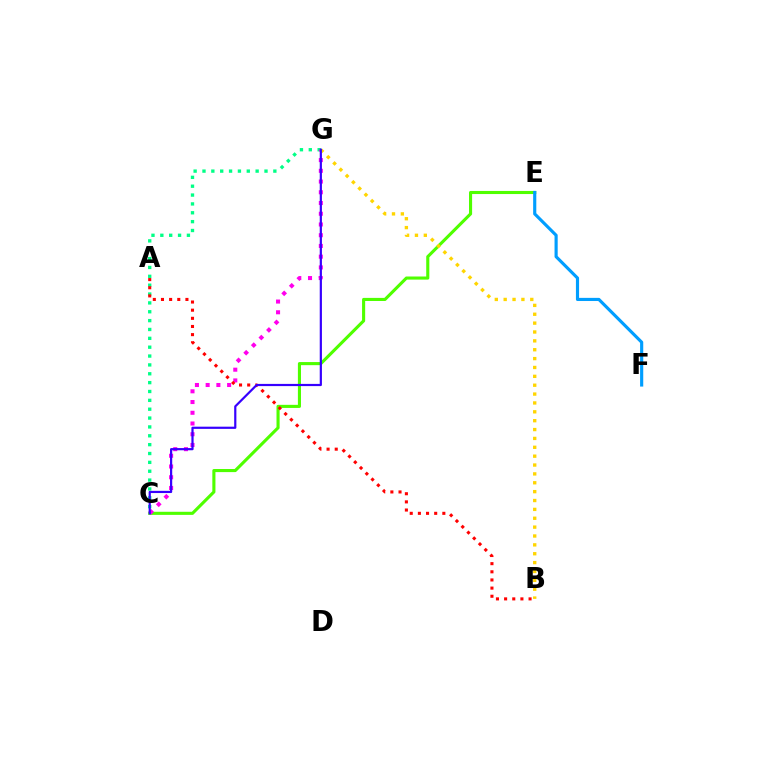{('C', 'E'): [{'color': '#4fff00', 'line_style': 'solid', 'thickness': 2.23}], ('E', 'F'): [{'color': '#009eff', 'line_style': 'solid', 'thickness': 2.27}], ('C', 'G'): [{'color': '#00ff86', 'line_style': 'dotted', 'thickness': 2.41}, {'color': '#ff00ed', 'line_style': 'dotted', 'thickness': 2.92}, {'color': '#3700ff', 'line_style': 'solid', 'thickness': 1.58}], ('B', 'G'): [{'color': '#ffd500', 'line_style': 'dotted', 'thickness': 2.41}], ('A', 'B'): [{'color': '#ff0000', 'line_style': 'dotted', 'thickness': 2.21}]}